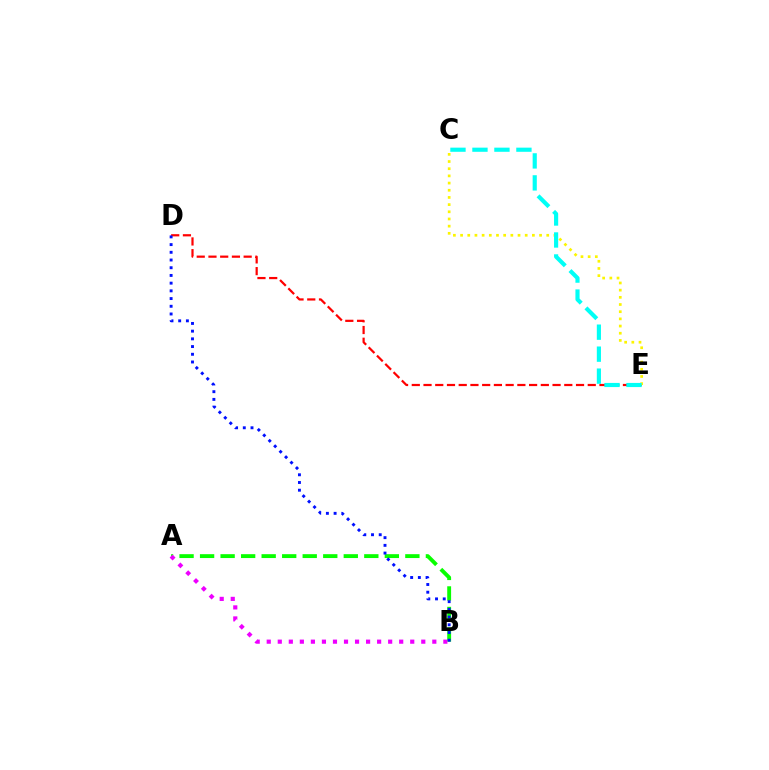{('A', 'B'): [{'color': '#08ff00', 'line_style': 'dashed', 'thickness': 2.79}, {'color': '#ee00ff', 'line_style': 'dotted', 'thickness': 3.0}], ('D', 'E'): [{'color': '#ff0000', 'line_style': 'dashed', 'thickness': 1.59}], ('C', 'E'): [{'color': '#fcf500', 'line_style': 'dotted', 'thickness': 1.95}, {'color': '#00fff6', 'line_style': 'dashed', 'thickness': 2.99}], ('B', 'D'): [{'color': '#0010ff', 'line_style': 'dotted', 'thickness': 2.09}]}